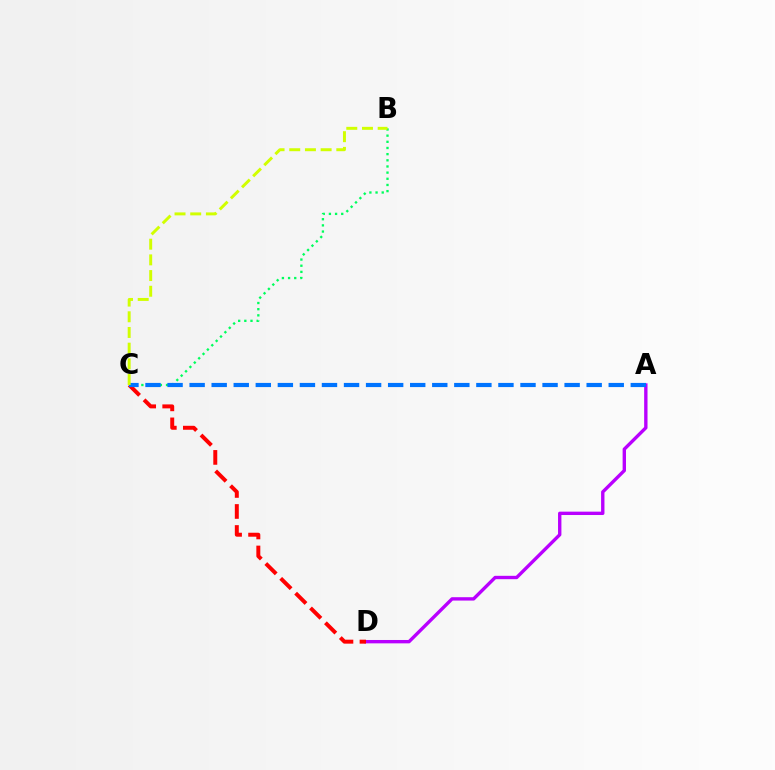{('A', 'D'): [{'color': '#b900ff', 'line_style': 'solid', 'thickness': 2.42}], ('B', 'C'): [{'color': '#00ff5c', 'line_style': 'dotted', 'thickness': 1.67}, {'color': '#d1ff00', 'line_style': 'dashed', 'thickness': 2.13}], ('C', 'D'): [{'color': '#ff0000', 'line_style': 'dashed', 'thickness': 2.85}], ('A', 'C'): [{'color': '#0074ff', 'line_style': 'dashed', 'thickness': 3.0}]}